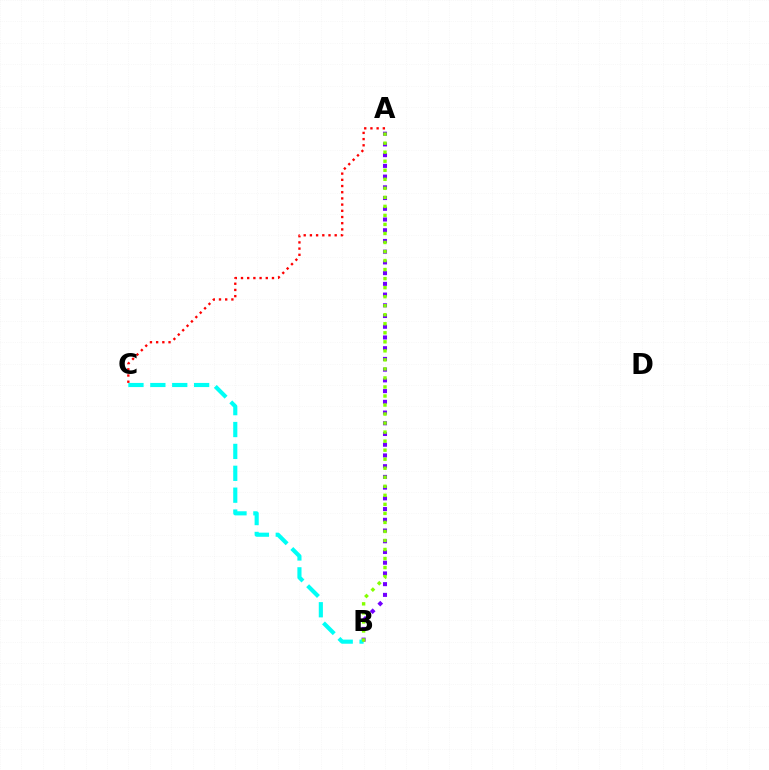{('A', 'B'): [{'color': '#7200ff', 'line_style': 'dotted', 'thickness': 2.91}, {'color': '#84ff00', 'line_style': 'dotted', 'thickness': 2.45}], ('B', 'C'): [{'color': '#00fff6', 'line_style': 'dashed', 'thickness': 2.97}], ('A', 'C'): [{'color': '#ff0000', 'line_style': 'dotted', 'thickness': 1.68}]}